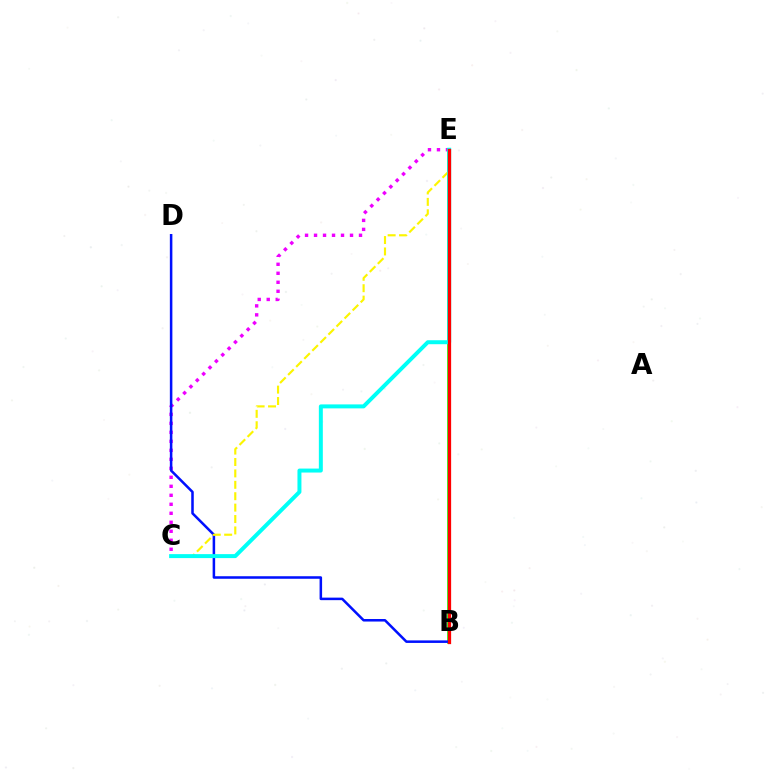{('C', 'E'): [{'color': '#ee00ff', 'line_style': 'dotted', 'thickness': 2.44}, {'color': '#fcf500', 'line_style': 'dashed', 'thickness': 1.55}, {'color': '#00fff6', 'line_style': 'solid', 'thickness': 2.86}], ('B', 'E'): [{'color': '#08ff00', 'line_style': 'solid', 'thickness': 2.59}, {'color': '#ff0000', 'line_style': 'solid', 'thickness': 2.35}], ('B', 'D'): [{'color': '#0010ff', 'line_style': 'solid', 'thickness': 1.82}]}